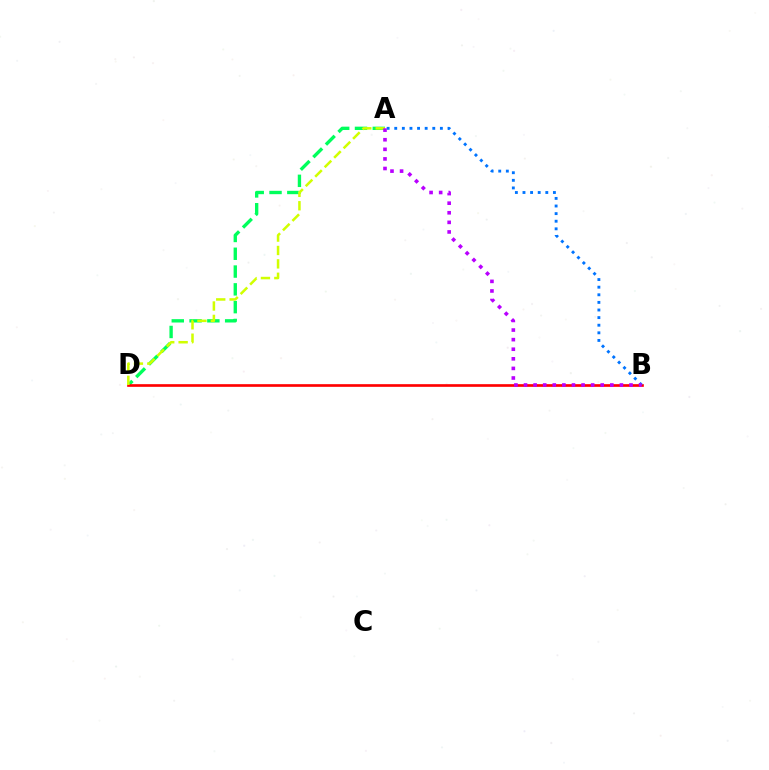{('A', 'D'): [{'color': '#00ff5c', 'line_style': 'dashed', 'thickness': 2.42}, {'color': '#d1ff00', 'line_style': 'dashed', 'thickness': 1.82}], ('B', 'D'): [{'color': '#ff0000', 'line_style': 'solid', 'thickness': 1.92}], ('A', 'B'): [{'color': '#0074ff', 'line_style': 'dotted', 'thickness': 2.07}, {'color': '#b900ff', 'line_style': 'dotted', 'thickness': 2.61}]}